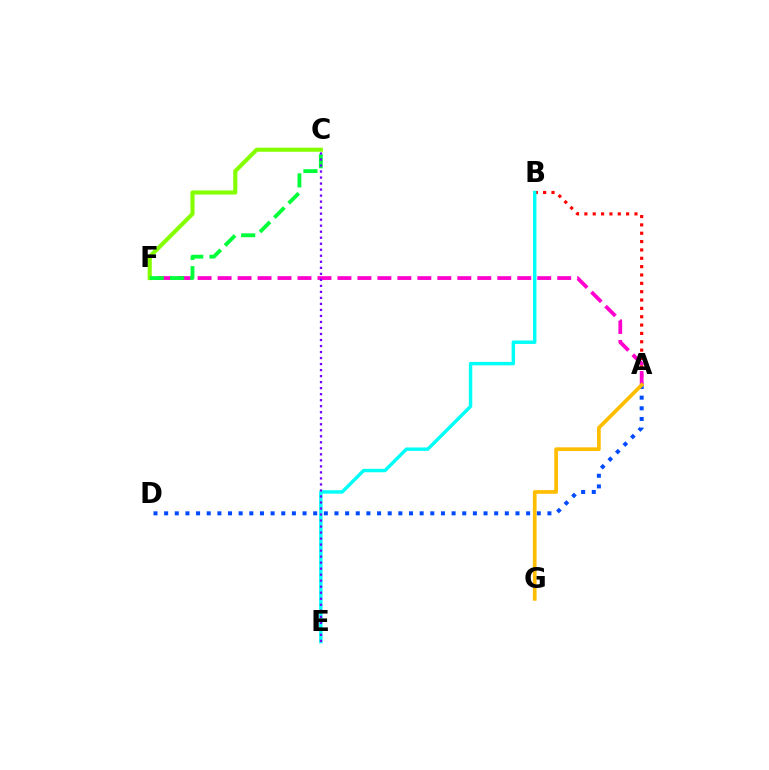{('A', 'D'): [{'color': '#004bff', 'line_style': 'dotted', 'thickness': 2.89}], ('A', 'B'): [{'color': '#ff0000', 'line_style': 'dotted', 'thickness': 2.27}], ('A', 'F'): [{'color': '#ff00cf', 'line_style': 'dashed', 'thickness': 2.71}], ('B', 'E'): [{'color': '#00fff6', 'line_style': 'solid', 'thickness': 2.46}], ('A', 'G'): [{'color': '#ffbd00', 'line_style': 'solid', 'thickness': 2.66}], ('C', 'F'): [{'color': '#84ff00', 'line_style': 'solid', 'thickness': 2.96}, {'color': '#00ff39', 'line_style': 'dashed', 'thickness': 2.75}], ('C', 'E'): [{'color': '#7200ff', 'line_style': 'dotted', 'thickness': 1.63}]}